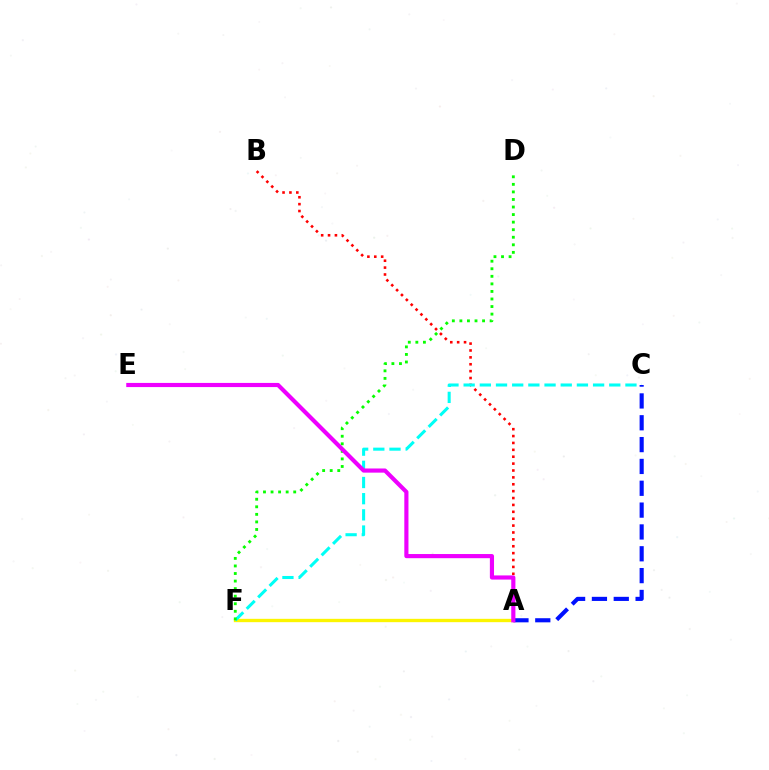{('A', 'F'): [{'color': '#fcf500', 'line_style': 'solid', 'thickness': 2.41}], ('A', 'B'): [{'color': '#ff0000', 'line_style': 'dotted', 'thickness': 1.87}], ('C', 'F'): [{'color': '#00fff6', 'line_style': 'dashed', 'thickness': 2.2}], ('A', 'C'): [{'color': '#0010ff', 'line_style': 'dashed', 'thickness': 2.97}], ('D', 'F'): [{'color': '#08ff00', 'line_style': 'dotted', 'thickness': 2.05}], ('A', 'E'): [{'color': '#ee00ff', 'line_style': 'solid', 'thickness': 2.99}]}